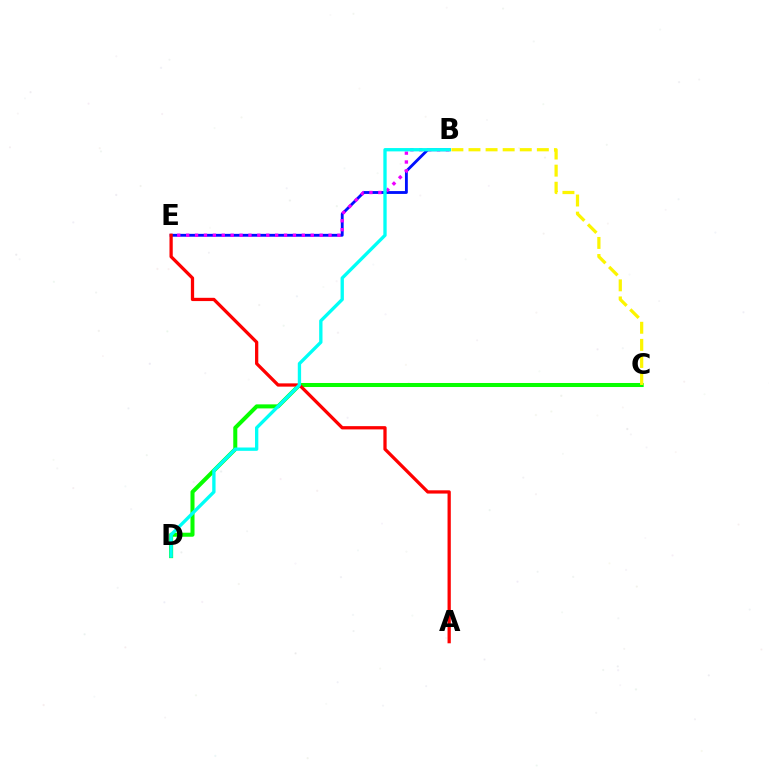{('C', 'D'): [{'color': '#08ff00', 'line_style': 'solid', 'thickness': 2.9}], ('B', 'E'): [{'color': '#0010ff', 'line_style': 'solid', 'thickness': 2.05}, {'color': '#ee00ff', 'line_style': 'dotted', 'thickness': 2.42}], ('A', 'E'): [{'color': '#ff0000', 'line_style': 'solid', 'thickness': 2.35}], ('B', 'C'): [{'color': '#fcf500', 'line_style': 'dashed', 'thickness': 2.32}], ('B', 'D'): [{'color': '#00fff6', 'line_style': 'solid', 'thickness': 2.4}]}